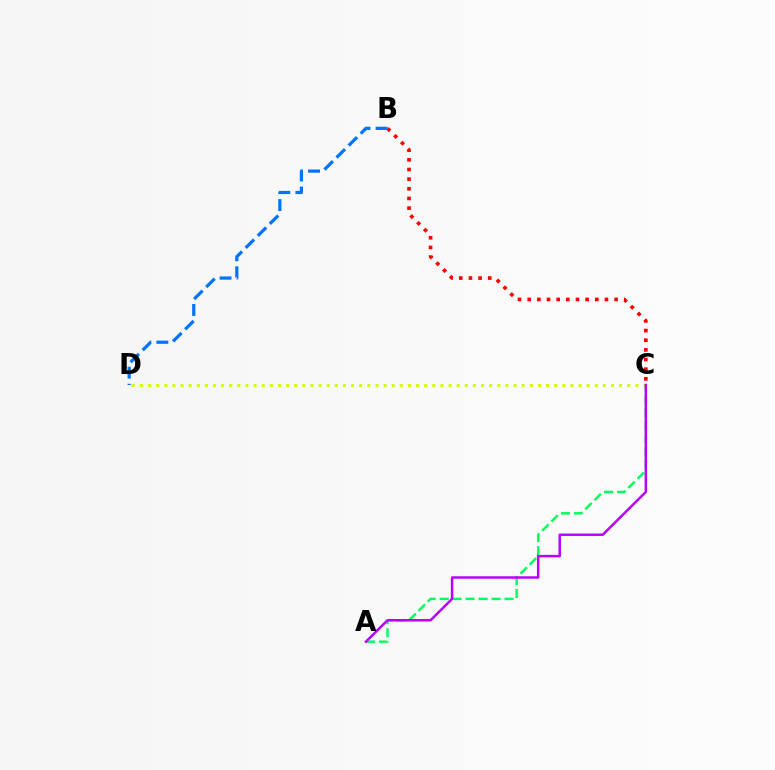{('B', 'C'): [{'color': '#ff0000', 'line_style': 'dotted', 'thickness': 2.62}], ('A', 'C'): [{'color': '#00ff5c', 'line_style': 'dashed', 'thickness': 1.76}, {'color': '#b900ff', 'line_style': 'solid', 'thickness': 1.79}], ('C', 'D'): [{'color': '#d1ff00', 'line_style': 'dotted', 'thickness': 2.21}], ('B', 'D'): [{'color': '#0074ff', 'line_style': 'dashed', 'thickness': 2.31}]}